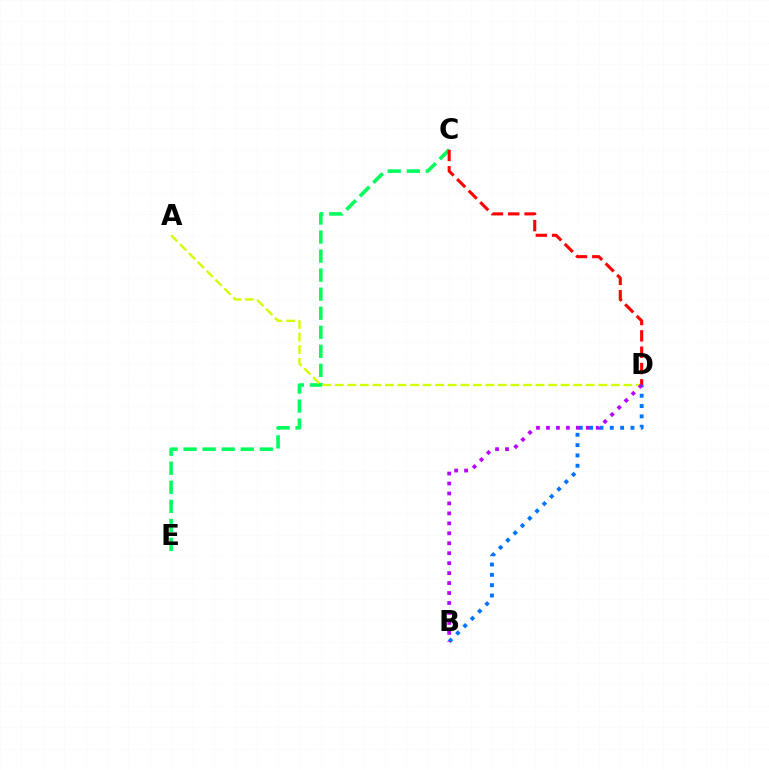{('C', 'E'): [{'color': '#00ff5c', 'line_style': 'dashed', 'thickness': 2.59}], ('A', 'D'): [{'color': '#d1ff00', 'line_style': 'dashed', 'thickness': 1.7}], ('C', 'D'): [{'color': '#ff0000', 'line_style': 'dashed', 'thickness': 2.22}], ('B', 'D'): [{'color': '#0074ff', 'line_style': 'dotted', 'thickness': 2.8}, {'color': '#b900ff', 'line_style': 'dotted', 'thickness': 2.71}]}